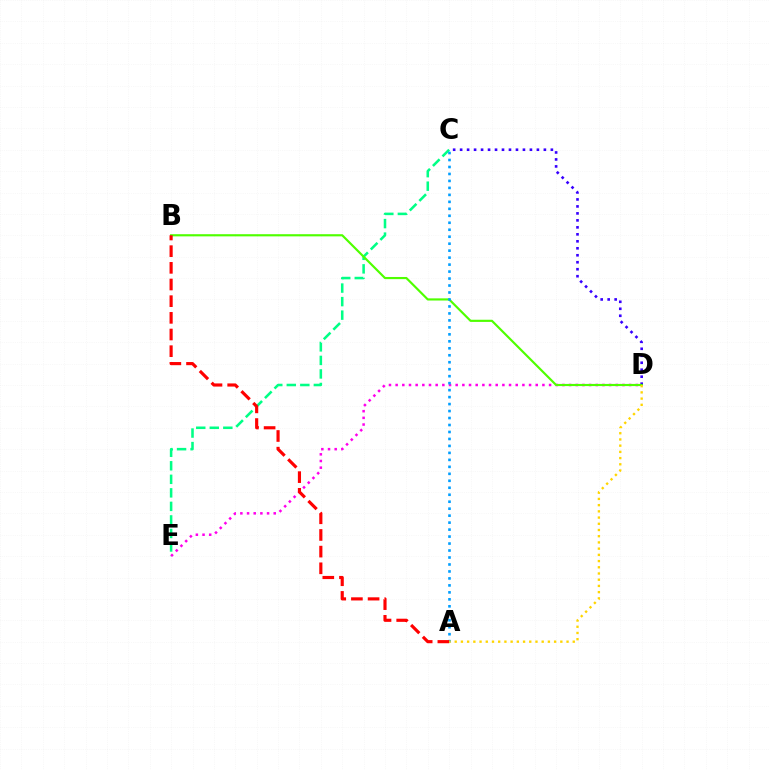{('C', 'D'): [{'color': '#3700ff', 'line_style': 'dotted', 'thickness': 1.9}], ('C', 'E'): [{'color': '#00ff86', 'line_style': 'dashed', 'thickness': 1.84}], ('D', 'E'): [{'color': '#ff00ed', 'line_style': 'dotted', 'thickness': 1.81}], ('B', 'D'): [{'color': '#4fff00', 'line_style': 'solid', 'thickness': 1.56}], ('A', 'C'): [{'color': '#009eff', 'line_style': 'dotted', 'thickness': 1.89}], ('A', 'B'): [{'color': '#ff0000', 'line_style': 'dashed', 'thickness': 2.26}], ('A', 'D'): [{'color': '#ffd500', 'line_style': 'dotted', 'thickness': 1.69}]}